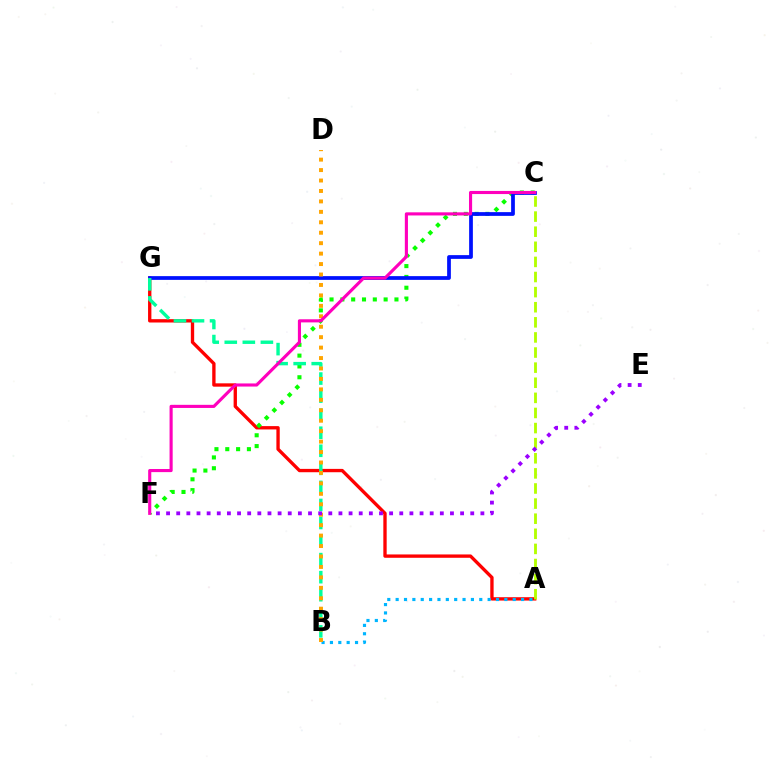{('A', 'G'): [{'color': '#ff0000', 'line_style': 'solid', 'thickness': 2.4}], ('C', 'F'): [{'color': '#08ff00', 'line_style': 'dotted', 'thickness': 2.94}, {'color': '#ff00bd', 'line_style': 'solid', 'thickness': 2.25}], ('A', 'B'): [{'color': '#00b5ff', 'line_style': 'dotted', 'thickness': 2.27}], ('C', 'G'): [{'color': '#0010ff', 'line_style': 'solid', 'thickness': 2.69}], ('B', 'G'): [{'color': '#00ff9d', 'line_style': 'dashed', 'thickness': 2.45}], ('B', 'D'): [{'color': '#ffa500', 'line_style': 'dotted', 'thickness': 2.84}], ('A', 'C'): [{'color': '#b3ff00', 'line_style': 'dashed', 'thickness': 2.05}], ('E', 'F'): [{'color': '#9b00ff', 'line_style': 'dotted', 'thickness': 2.75}]}